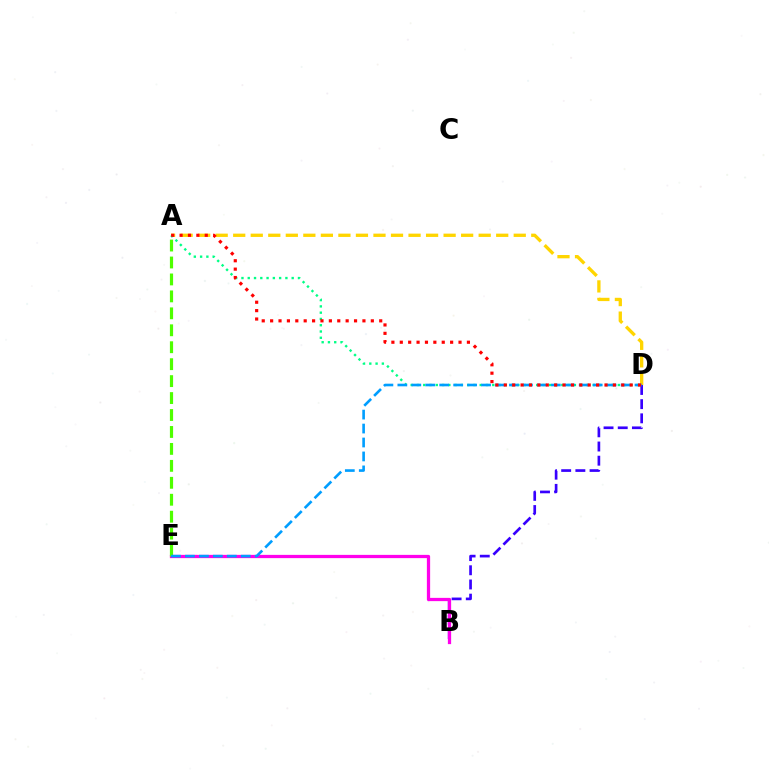{('B', 'D'): [{'color': '#3700ff', 'line_style': 'dashed', 'thickness': 1.93}], ('B', 'E'): [{'color': '#ff00ed', 'line_style': 'solid', 'thickness': 2.34}], ('A', 'E'): [{'color': '#4fff00', 'line_style': 'dashed', 'thickness': 2.3}], ('A', 'D'): [{'color': '#ffd500', 'line_style': 'dashed', 'thickness': 2.38}, {'color': '#00ff86', 'line_style': 'dotted', 'thickness': 1.71}, {'color': '#ff0000', 'line_style': 'dotted', 'thickness': 2.28}], ('D', 'E'): [{'color': '#009eff', 'line_style': 'dashed', 'thickness': 1.9}]}